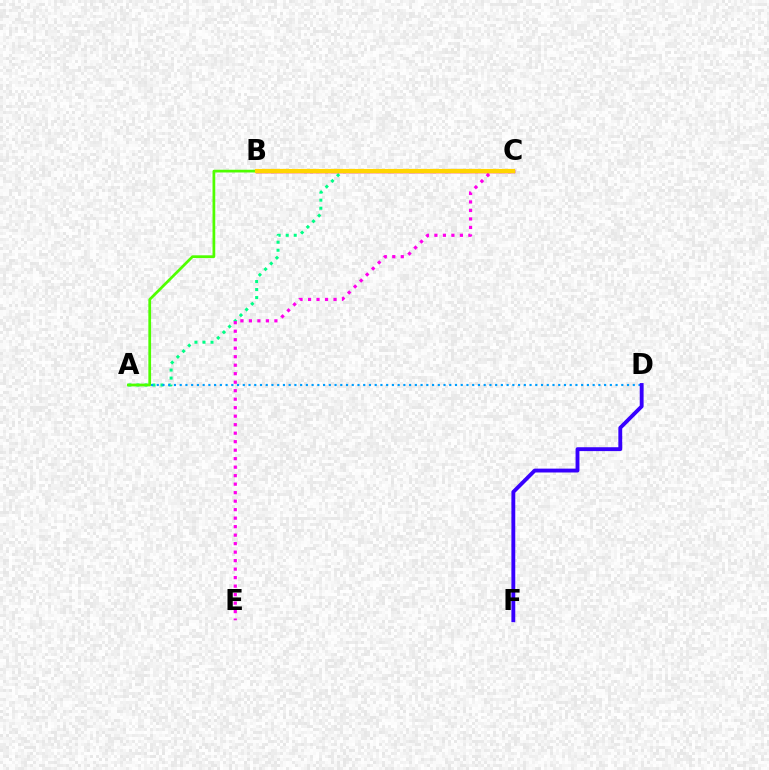{('A', 'C'): [{'color': '#00ff86', 'line_style': 'dotted', 'thickness': 2.18}], ('A', 'D'): [{'color': '#009eff', 'line_style': 'dotted', 'thickness': 1.56}], ('D', 'F'): [{'color': '#3700ff', 'line_style': 'solid', 'thickness': 2.78}], ('A', 'B'): [{'color': '#4fff00', 'line_style': 'solid', 'thickness': 1.97}], ('C', 'E'): [{'color': '#ff00ed', 'line_style': 'dotted', 'thickness': 2.31}], ('B', 'C'): [{'color': '#ff0000', 'line_style': 'solid', 'thickness': 2.51}, {'color': '#ffd500', 'line_style': 'solid', 'thickness': 2.98}]}